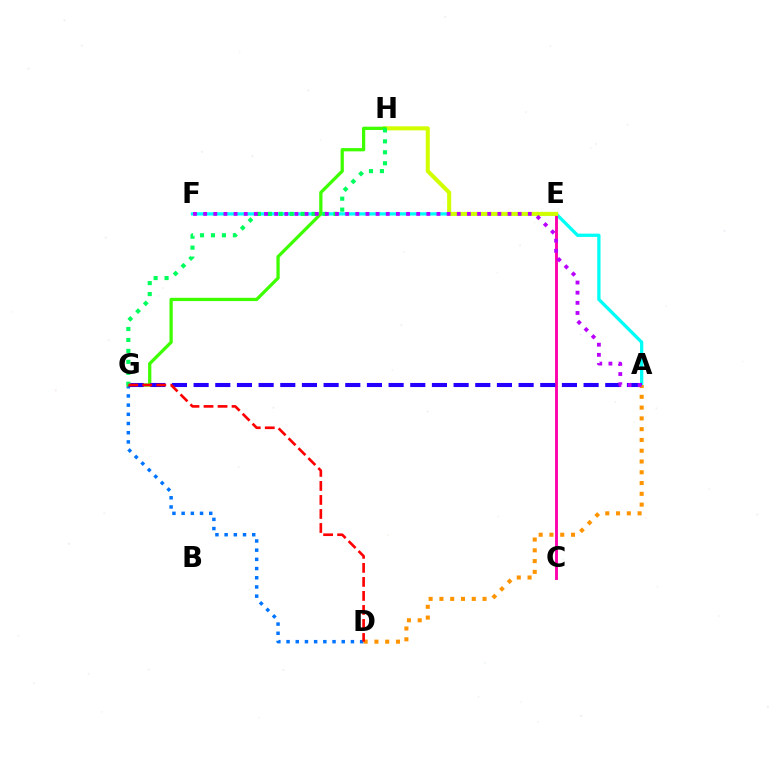{('D', 'G'): [{'color': '#0074ff', 'line_style': 'dotted', 'thickness': 2.5}, {'color': '#ff0000', 'line_style': 'dashed', 'thickness': 1.91}], ('A', 'F'): [{'color': '#00fff6', 'line_style': 'solid', 'thickness': 2.36}, {'color': '#b900ff', 'line_style': 'dotted', 'thickness': 2.76}], ('C', 'E'): [{'color': '#ff00ac', 'line_style': 'solid', 'thickness': 2.08}], ('E', 'H'): [{'color': '#d1ff00', 'line_style': 'solid', 'thickness': 2.92}], ('G', 'H'): [{'color': '#3dff00', 'line_style': 'solid', 'thickness': 2.35}, {'color': '#00ff5c', 'line_style': 'dotted', 'thickness': 2.98}], ('A', 'G'): [{'color': '#2500ff', 'line_style': 'dashed', 'thickness': 2.94}], ('A', 'D'): [{'color': '#ff9400', 'line_style': 'dotted', 'thickness': 2.93}]}